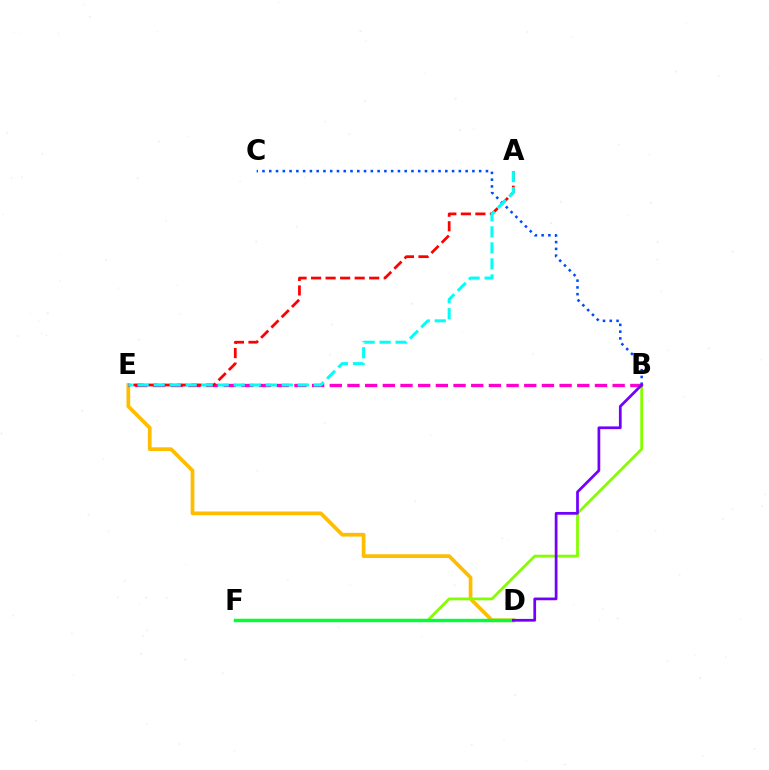{('D', 'E'): [{'color': '#ffbd00', 'line_style': 'solid', 'thickness': 2.68}], ('B', 'F'): [{'color': '#84ff00', 'line_style': 'solid', 'thickness': 2.0}], ('D', 'F'): [{'color': '#00ff39', 'line_style': 'solid', 'thickness': 2.45}], ('B', 'C'): [{'color': '#004bff', 'line_style': 'dotted', 'thickness': 1.84}], ('B', 'E'): [{'color': '#ff00cf', 'line_style': 'dashed', 'thickness': 2.4}], ('A', 'E'): [{'color': '#ff0000', 'line_style': 'dashed', 'thickness': 1.97}, {'color': '#00fff6', 'line_style': 'dashed', 'thickness': 2.18}], ('B', 'D'): [{'color': '#7200ff', 'line_style': 'solid', 'thickness': 1.97}]}